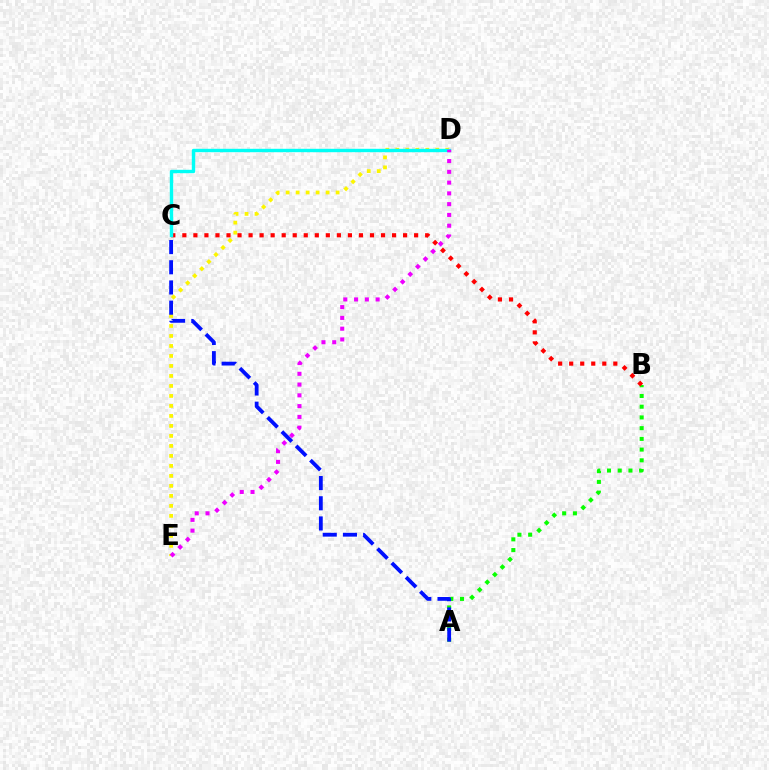{('D', 'E'): [{'color': '#fcf500', 'line_style': 'dotted', 'thickness': 2.72}, {'color': '#ee00ff', 'line_style': 'dotted', 'thickness': 2.93}], ('A', 'B'): [{'color': '#08ff00', 'line_style': 'dotted', 'thickness': 2.91}], ('B', 'C'): [{'color': '#ff0000', 'line_style': 'dotted', 'thickness': 3.0}], ('C', 'D'): [{'color': '#00fff6', 'line_style': 'solid', 'thickness': 2.45}], ('A', 'C'): [{'color': '#0010ff', 'line_style': 'dashed', 'thickness': 2.74}]}